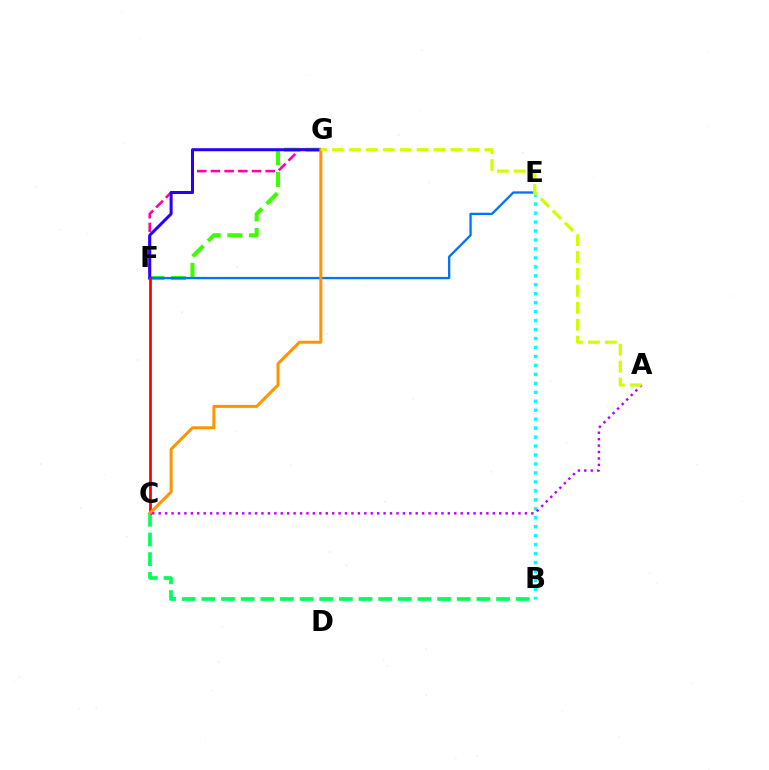{('F', 'G'): [{'color': '#ff00ac', 'line_style': 'dashed', 'thickness': 1.86}, {'color': '#3dff00', 'line_style': 'dashed', 'thickness': 2.94}, {'color': '#2500ff', 'line_style': 'solid', 'thickness': 2.16}], ('E', 'F'): [{'color': '#0074ff', 'line_style': 'solid', 'thickness': 1.67}], ('B', 'C'): [{'color': '#00ff5c', 'line_style': 'dashed', 'thickness': 2.67}], ('C', 'F'): [{'color': '#ff0000', 'line_style': 'solid', 'thickness': 1.98}], ('B', 'E'): [{'color': '#00fff6', 'line_style': 'dotted', 'thickness': 2.43}], ('C', 'G'): [{'color': '#ff9400', 'line_style': 'solid', 'thickness': 2.16}], ('A', 'C'): [{'color': '#b900ff', 'line_style': 'dotted', 'thickness': 1.75}], ('A', 'G'): [{'color': '#d1ff00', 'line_style': 'dashed', 'thickness': 2.3}]}